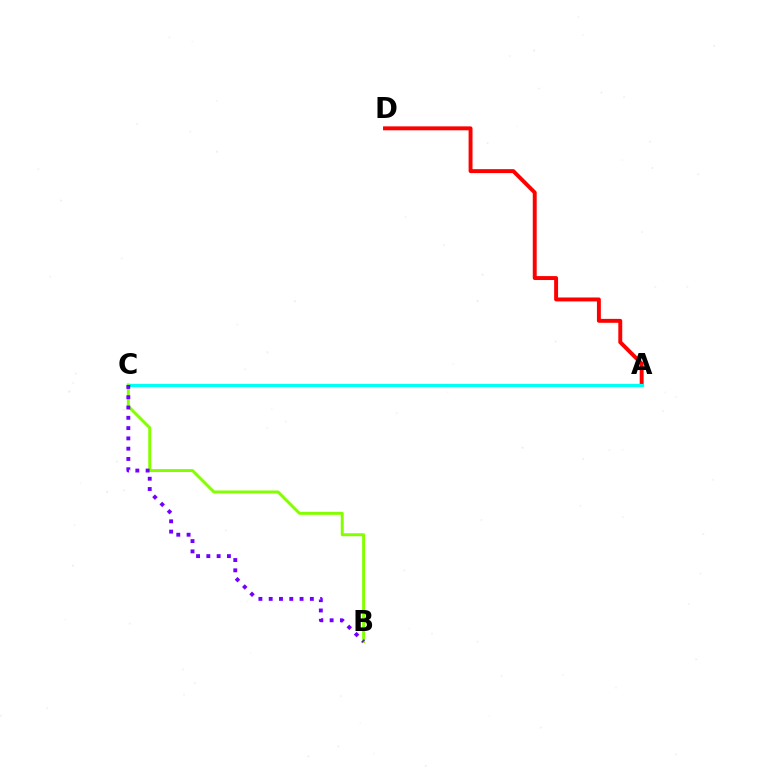{('A', 'D'): [{'color': '#ff0000', 'line_style': 'solid', 'thickness': 2.82}], ('A', 'C'): [{'color': '#00fff6', 'line_style': 'solid', 'thickness': 2.33}], ('B', 'C'): [{'color': '#84ff00', 'line_style': 'solid', 'thickness': 2.13}, {'color': '#7200ff', 'line_style': 'dotted', 'thickness': 2.8}]}